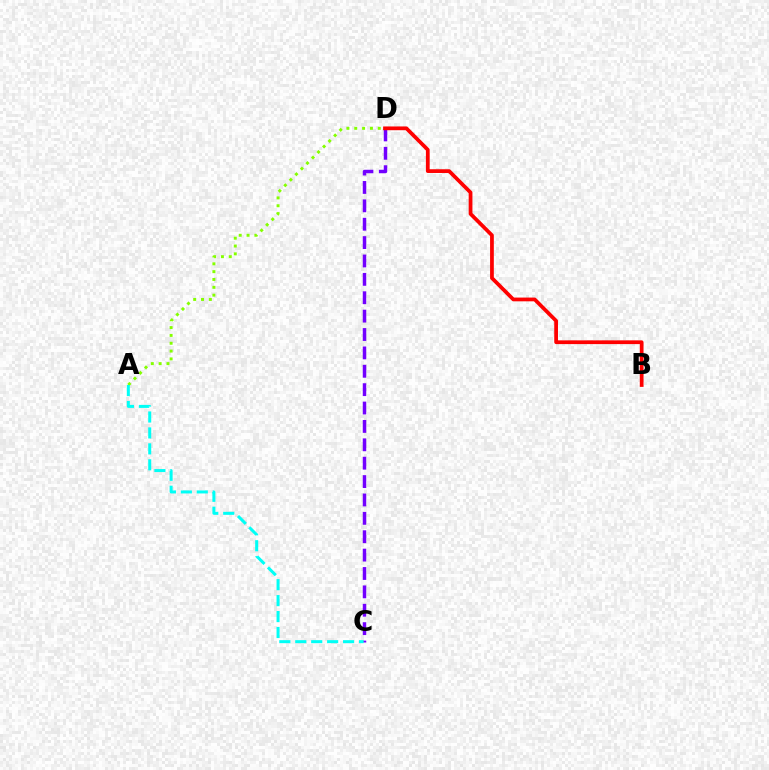{('A', 'D'): [{'color': '#84ff00', 'line_style': 'dotted', 'thickness': 2.13}], ('C', 'D'): [{'color': '#7200ff', 'line_style': 'dashed', 'thickness': 2.5}], ('B', 'D'): [{'color': '#ff0000', 'line_style': 'solid', 'thickness': 2.7}], ('A', 'C'): [{'color': '#00fff6', 'line_style': 'dashed', 'thickness': 2.17}]}